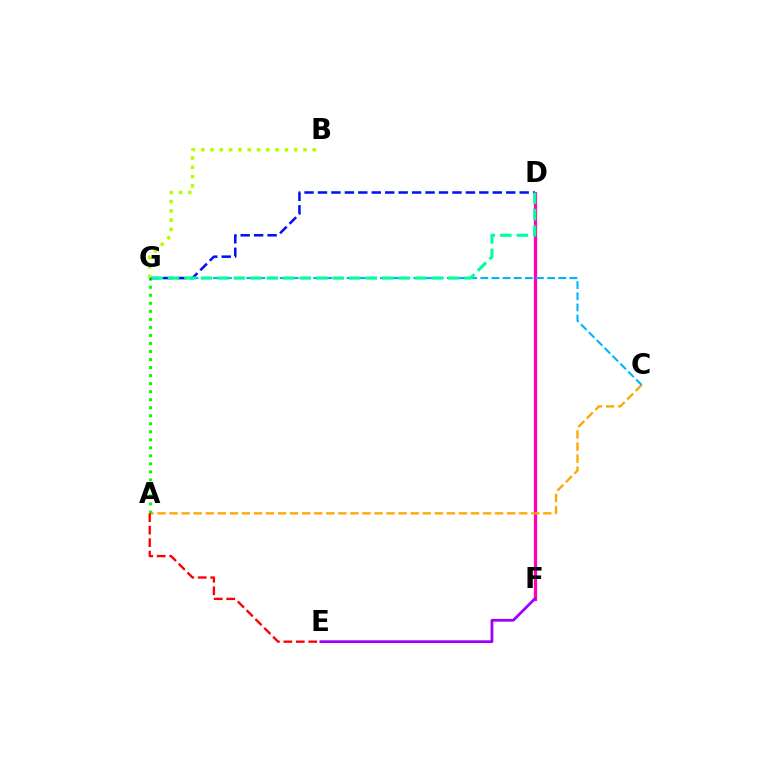{('D', 'F'): [{'color': '#ff00bd', 'line_style': 'solid', 'thickness': 2.35}], ('A', 'C'): [{'color': '#ffa500', 'line_style': 'dashed', 'thickness': 1.64}], ('A', 'G'): [{'color': '#08ff00', 'line_style': 'dotted', 'thickness': 2.18}], ('C', 'G'): [{'color': '#00b5ff', 'line_style': 'dashed', 'thickness': 1.51}], ('E', 'F'): [{'color': '#9b00ff', 'line_style': 'solid', 'thickness': 1.97}], ('D', 'G'): [{'color': '#0010ff', 'line_style': 'dashed', 'thickness': 1.83}, {'color': '#00ff9d', 'line_style': 'dashed', 'thickness': 2.24}], ('A', 'E'): [{'color': '#ff0000', 'line_style': 'dashed', 'thickness': 1.69}], ('B', 'G'): [{'color': '#b3ff00', 'line_style': 'dotted', 'thickness': 2.52}]}